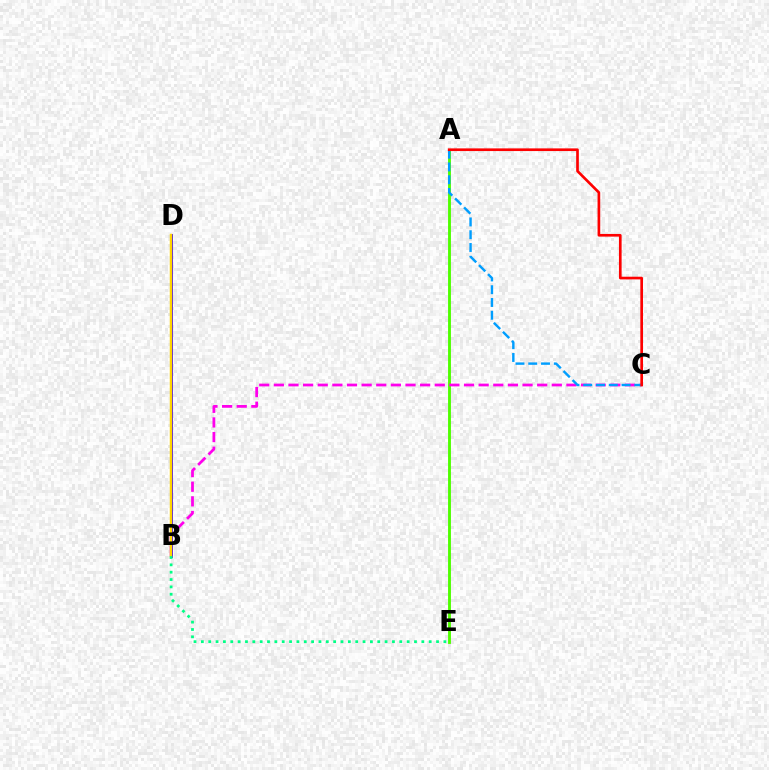{('A', 'E'): [{'color': '#4fff00', 'line_style': 'solid', 'thickness': 2.08}], ('B', 'C'): [{'color': '#ff00ed', 'line_style': 'dashed', 'thickness': 1.99}], ('A', 'C'): [{'color': '#009eff', 'line_style': 'dashed', 'thickness': 1.73}, {'color': '#ff0000', 'line_style': 'solid', 'thickness': 1.92}], ('B', 'D'): [{'color': '#3700ff', 'line_style': 'solid', 'thickness': 2.05}, {'color': '#ffd500', 'line_style': 'solid', 'thickness': 1.77}], ('B', 'E'): [{'color': '#00ff86', 'line_style': 'dotted', 'thickness': 2.0}]}